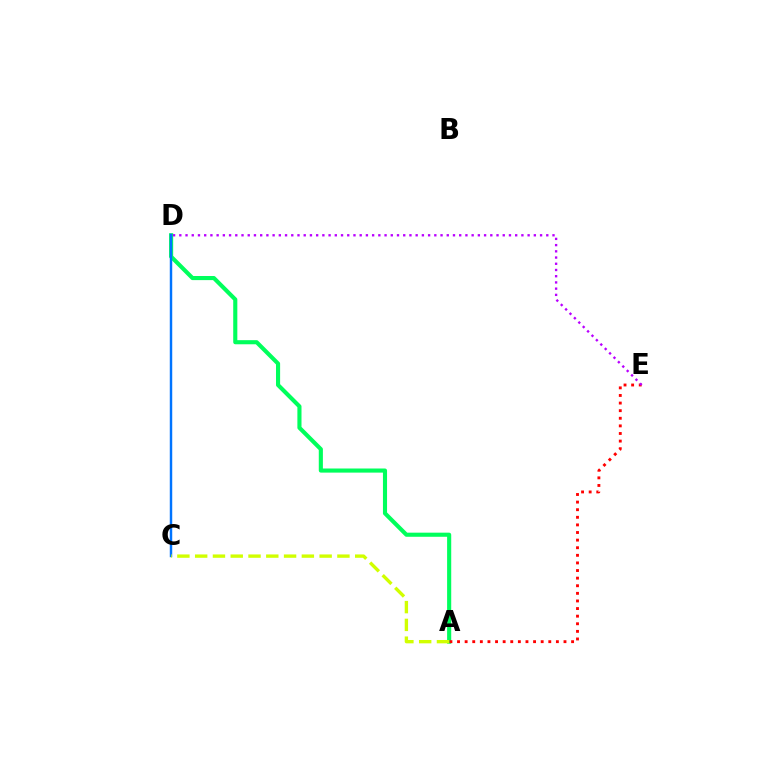{('A', 'D'): [{'color': '#00ff5c', 'line_style': 'solid', 'thickness': 2.96}], ('C', 'D'): [{'color': '#0074ff', 'line_style': 'solid', 'thickness': 1.77}], ('A', 'E'): [{'color': '#ff0000', 'line_style': 'dotted', 'thickness': 2.07}], ('D', 'E'): [{'color': '#b900ff', 'line_style': 'dotted', 'thickness': 1.69}], ('A', 'C'): [{'color': '#d1ff00', 'line_style': 'dashed', 'thickness': 2.42}]}